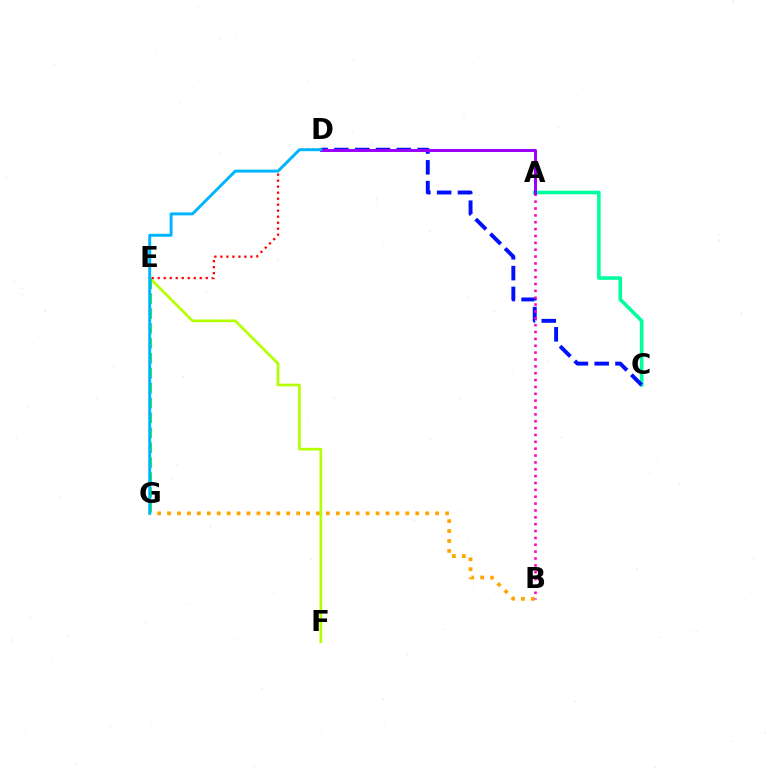{('B', 'G'): [{'color': '#ffa500', 'line_style': 'dotted', 'thickness': 2.7}], ('E', 'F'): [{'color': '#b3ff00', 'line_style': 'solid', 'thickness': 1.93}], ('A', 'C'): [{'color': '#00ff9d', 'line_style': 'solid', 'thickness': 2.58}], ('D', 'E'): [{'color': '#ff0000', 'line_style': 'dotted', 'thickness': 1.63}], ('C', 'D'): [{'color': '#0010ff', 'line_style': 'dashed', 'thickness': 2.82}], ('E', 'G'): [{'color': '#08ff00', 'line_style': 'dashed', 'thickness': 2.03}], ('A', 'B'): [{'color': '#ff00bd', 'line_style': 'dotted', 'thickness': 1.86}], ('A', 'D'): [{'color': '#9b00ff', 'line_style': 'solid', 'thickness': 2.14}], ('D', 'G'): [{'color': '#00b5ff', 'line_style': 'solid', 'thickness': 2.11}]}